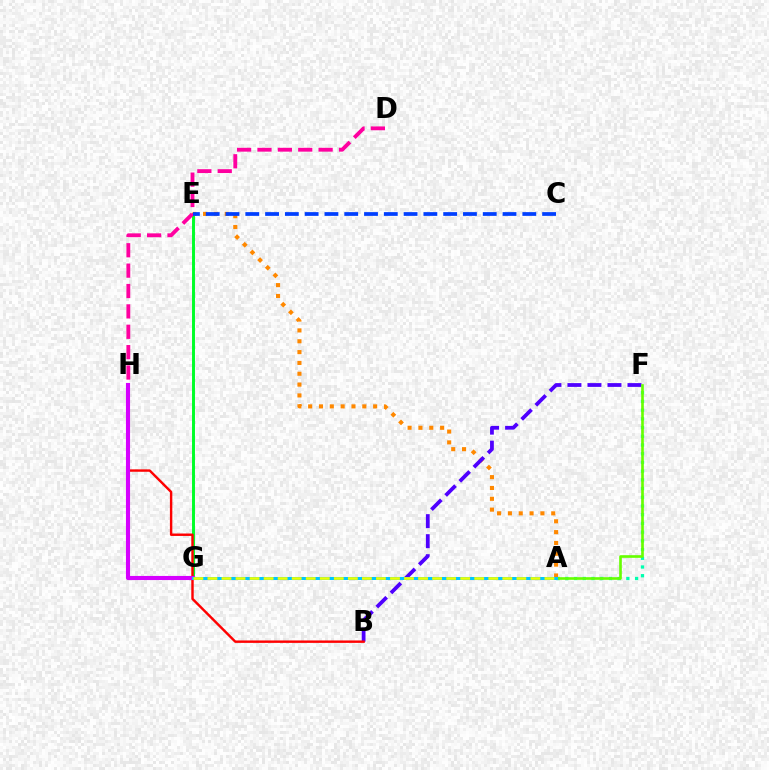{('A', 'F'): [{'color': '#00ffaf', 'line_style': 'dotted', 'thickness': 2.37}, {'color': '#66ff00', 'line_style': 'solid', 'thickness': 1.9}], ('E', 'G'): [{'color': '#00ff27', 'line_style': 'solid', 'thickness': 2.12}], ('A', 'E'): [{'color': '#ff8800', 'line_style': 'dotted', 'thickness': 2.94}], ('B', 'F'): [{'color': '#4f00ff', 'line_style': 'dashed', 'thickness': 2.72}], ('B', 'H'): [{'color': '#ff0000', 'line_style': 'solid', 'thickness': 1.74}], ('D', 'H'): [{'color': '#ff00a0', 'line_style': 'dashed', 'thickness': 2.77}], ('G', 'H'): [{'color': '#d600ff', 'line_style': 'solid', 'thickness': 2.95}], ('A', 'G'): [{'color': '#00c7ff', 'line_style': 'solid', 'thickness': 2.18}, {'color': '#eeff00', 'line_style': 'dashed', 'thickness': 1.91}], ('C', 'E'): [{'color': '#003fff', 'line_style': 'dashed', 'thickness': 2.69}]}